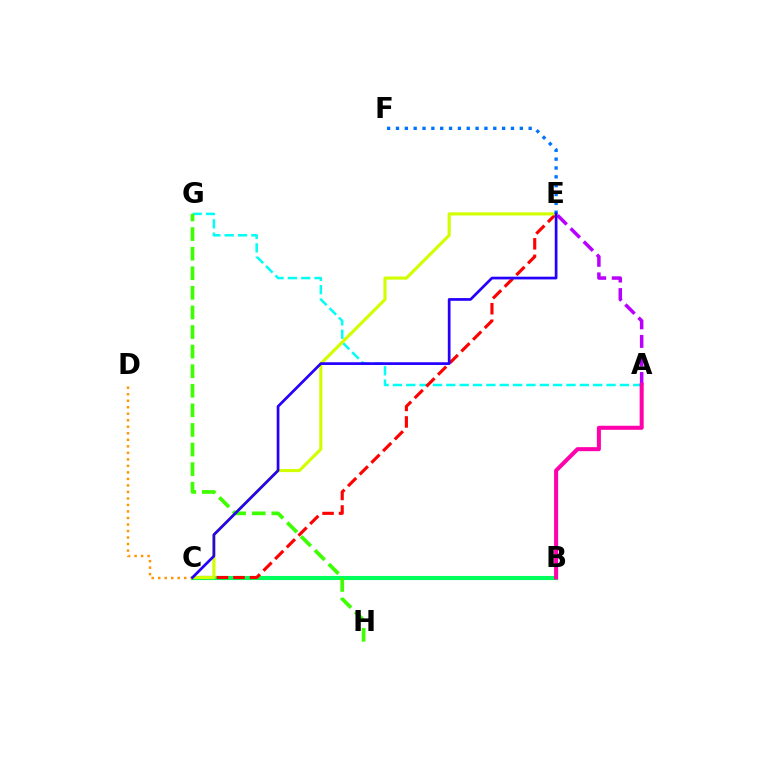{('A', 'G'): [{'color': '#00fff6', 'line_style': 'dashed', 'thickness': 1.81}], ('B', 'C'): [{'color': '#00ff5c', 'line_style': 'solid', 'thickness': 2.96}], ('C', 'E'): [{'color': '#ff0000', 'line_style': 'dashed', 'thickness': 2.24}, {'color': '#d1ff00', 'line_style': 'solid', 'thickness': 2.26}, {'color': '#2500ff', 'line_style': 'solid', 'thickness': 1.95}], ('A', 'E'): [{'color': '#b900ff', 'line_style': 'dashed', 'thickness': 2.52}], ('E', 'F'): [{'color': '#0074ff', 'line_style': 'dotted', 'thickness': 2.4}], ('C', 'D'): [{'color': '#ff9400', 'line_style': 'dotted', 'thickness': 1.77}], ('G', 'H'): [{'color': '#3dff00', 'line_style': 'dashed', 'thickness': 2.66}], ('A', 'B'): [{'color': '#ff00ac', 'line_style': 'solid', 'thickness': 2.9}]}